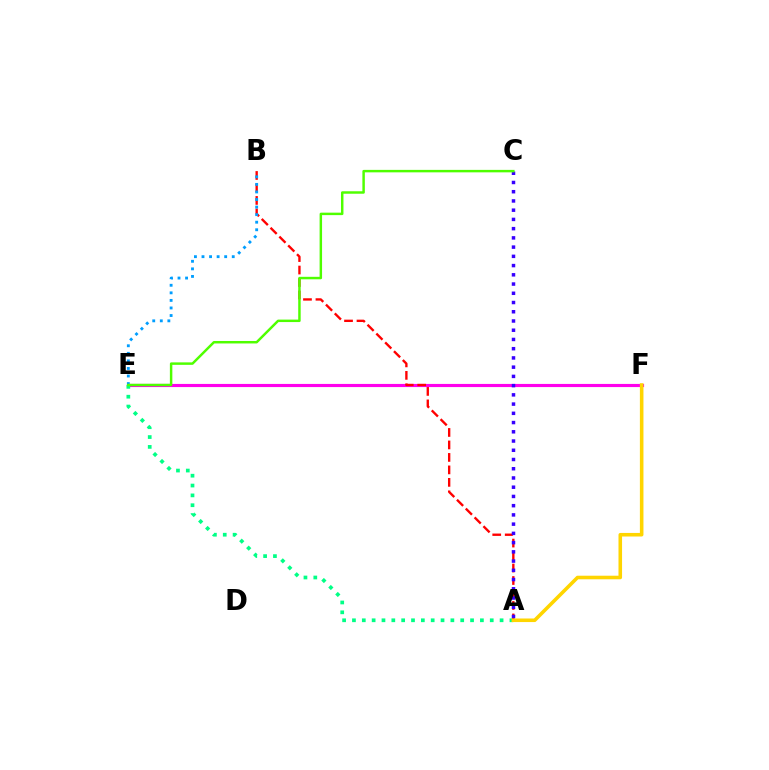{('E', 'F'): [{'color': '#ff00ed', 'line_style': 'solid', 'thickness': 2.27}], ('A', 'E'): [{'color': '#00ff86', 'line_style': 'dotted', 'thickness': 2.67}], ('A', 'B'): [{'color': '#ff0000', 'line_style': 'dashed', 'thickness': 1.7}], ('B', 'E'): [{'color': '#009eff', 'line_style': 'dotted', 'thickness': 2.05}], ('A', 'C'): [{'color': '#3700ff', 'line_style': 'dotted', 'thickness': 2.51}], ('A', 'F'): [{'color': '#ffd500', 'line_style': 'solid', 'thickness': 2.57}], ('C', 'E'): [{'color': '#4fff00', 'line_style': 'solid', 'thickness': 1.78}]}